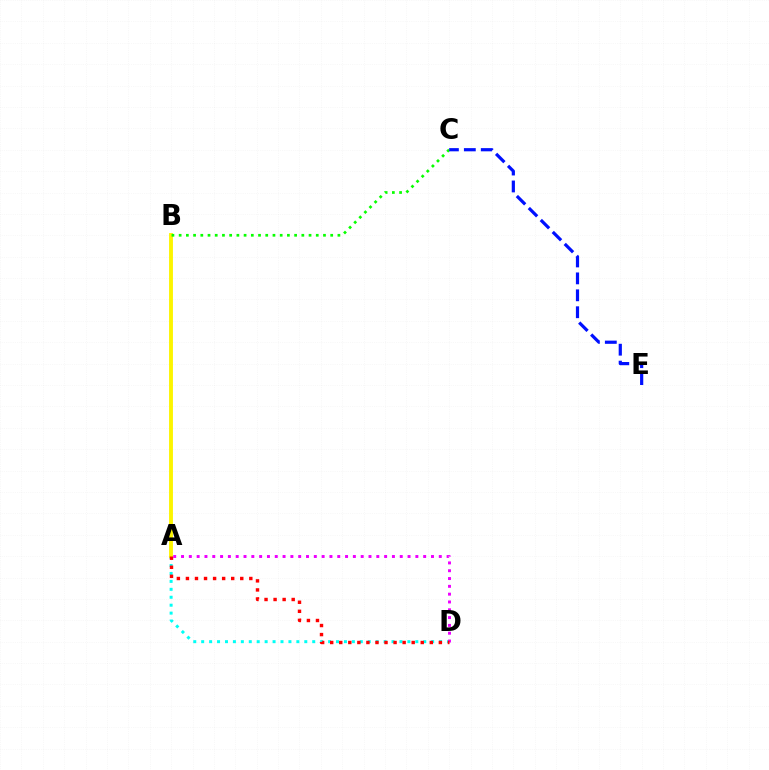{('A', 'D'): [{'color': '#00fff6', 'line_style': 'dotted', 'thickness': 2.15}, {'color': '#ee00ff', 'line_style': 'dotted', 'thickness': 2.12}, {'color': '#ff0000', 'line_style': 'dotted', 'thickness': 2.46}], ('A', 'B'): [{'color': '#fcf500', 'line_style': 'solid', 'thickness': 2.79}], ('B', 'C'): [{'color': '#08ff00', 'line_style': 'dotted', 'thickness': 1.96}], ('C', 'E'): [{'color': '#0010ff', 'line_style': 'dashed', 'thickness': 2.3}]}